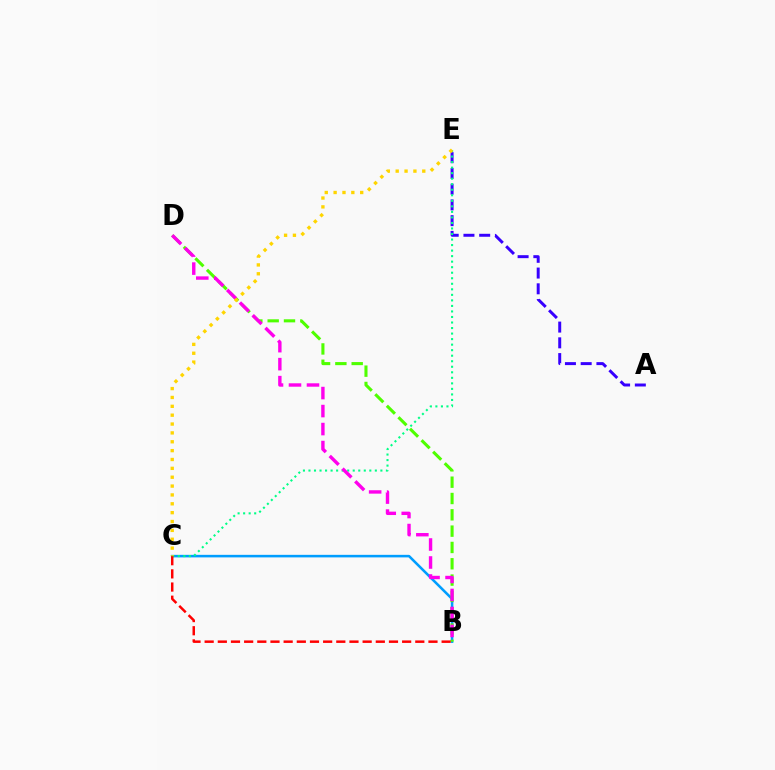{('A', 'E'): [{'color': '#3700ff', 'line_style': 'dashed', 'thickness': 2.14}], ('B', 'C'): [{'color': '#009eff', 'line_style': 'solid', 'thickness': 1.83}, {'color': '#ff0000', 'line_style': 'dashed', 'thickness': 1.79}], ('B', 'D'): [{'color': '#4fff00', 'line_style': 'dashed', 'thickness': 2.22}, {'color': '#ff00ed', 'line_style': 'dashed', 'thickness': 2.44}], ('C', 'E'): [{'color': '#00ff86', 'line_style': 'dotted', 'thickness': 1.5}, {'color': '#ffd500', 'line_style': 'dotted', 'thickness': 2.41}]}